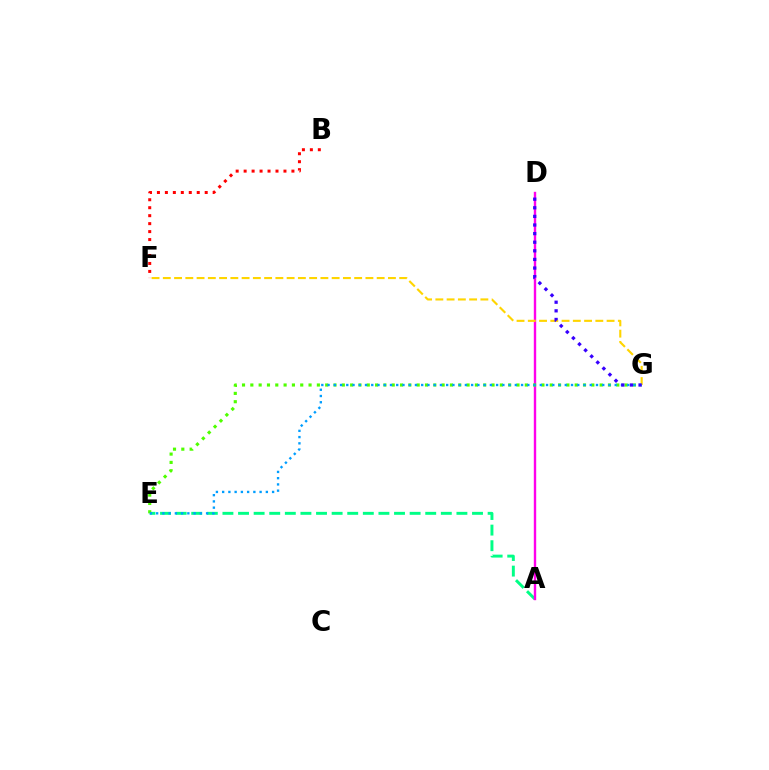{('A', 'E'): [{'color': '#00ff86', 'line_style': 'dashed', 'thickness': 2.12}], ('A', 'D'): [{'color': '#ff00ed', 'line_style': 'solid', 'thickness': 1.72}], ('E', 'G'): [{'color': '#4fff00', 'line_style': 'dotted', 'thickness': 2.26}, {'color': '#009eff', 'line_style': 'dotted', 'thickness': 1.7}], ('F', 'G'): [{'color': '#ffd500', 'line_style': 'dashed', 'thickness': 1.53}], ('D', 'G'): [{'color': '#3700ff', 'line_style': 'dotted', 'thickness': 2.34}], ('B', 'F'): [{'color': '#ff0000', 'line_style': 'dotted', 'thickness': 2.16}]}